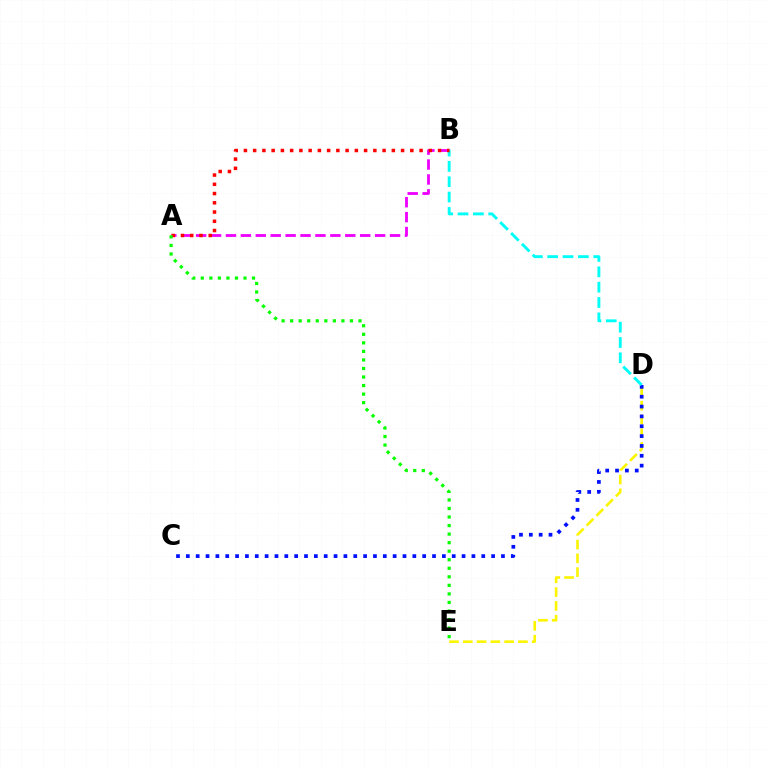{('A', 'B'): [{'color': '#ee00ff', 'line_style': 'dashed', 'thickness': 2.03}, {'color': '#ff0000', 'line_style': 'dotted', 'thickness': 2.51}], ('D', 'E'): [{'color': '#fcf500', 'line_style': 'dashed', 'thickness': 1.87}], ('C', 'D'): [{'color': '#0010ff', 'line_style': 'dotted', 'thickness': 2.68}], ('B', 'D'): [{'color': '#00fff6', 'line_style': 'dashed', 'thickness': 2.08}], ('A', 'E'): [{'color': '#08ff00', 'line_style': 'dotted', 'thickness': 2.32}]}